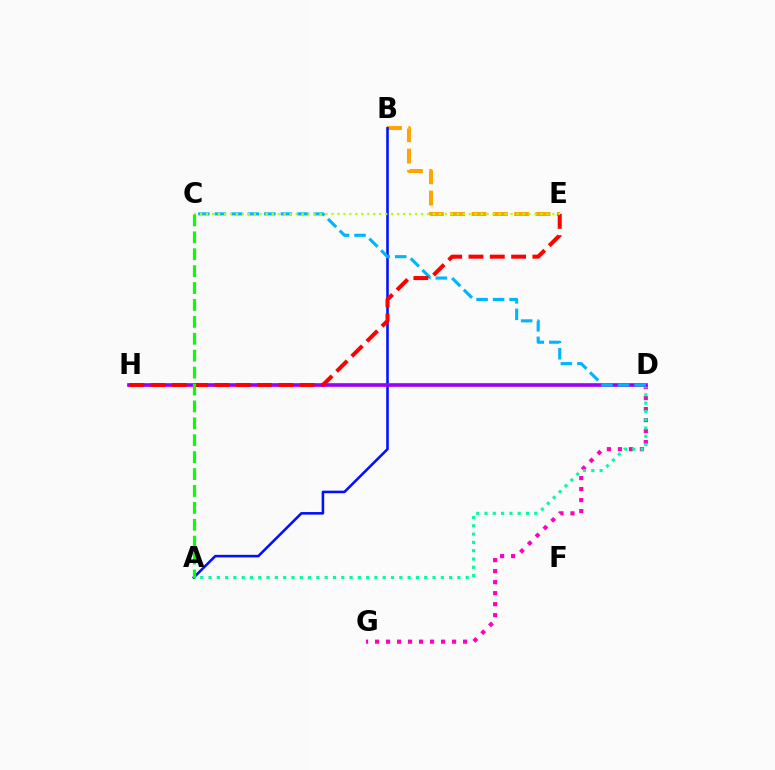{('D', 'G'): [{'color': '#ff00bd', 'line_style': 'dotted', 'thickness': 2.99}], ('A', 'D'): [{'color': '#00ff9d', 'line_style': 'dotted', 'thickness': 2.25}], ('B', 'E'): [{'color': '#ffa500', 'line_style': 'dashed', 'thickness': 2.9}], ('A', 'B'): [{'color': '#0010ff', 'line_style': 'solid', 'thickness': 1.85}], ('D', 'H'): [{'color': '#9b00ff', 'line_style': 'solid', 'thickness': 2.62}], ('C', 'D'): [{'color': '#00b5ff', 'line_style': 'dashed', 'thickness': 2.24}], ('E', 'H'): [{'color': '#ff0000', 'line_style': 'dashed', 'thickness': 2.89}], ('C', 'E'): [{'color': '#b3ff00', 'line_style': 'dotted', 'thickness': 1.62}], ('A', 'C'): [{'color': '#08ff00', 'line_style': 'dashed', 'thickness': 2.3}]}